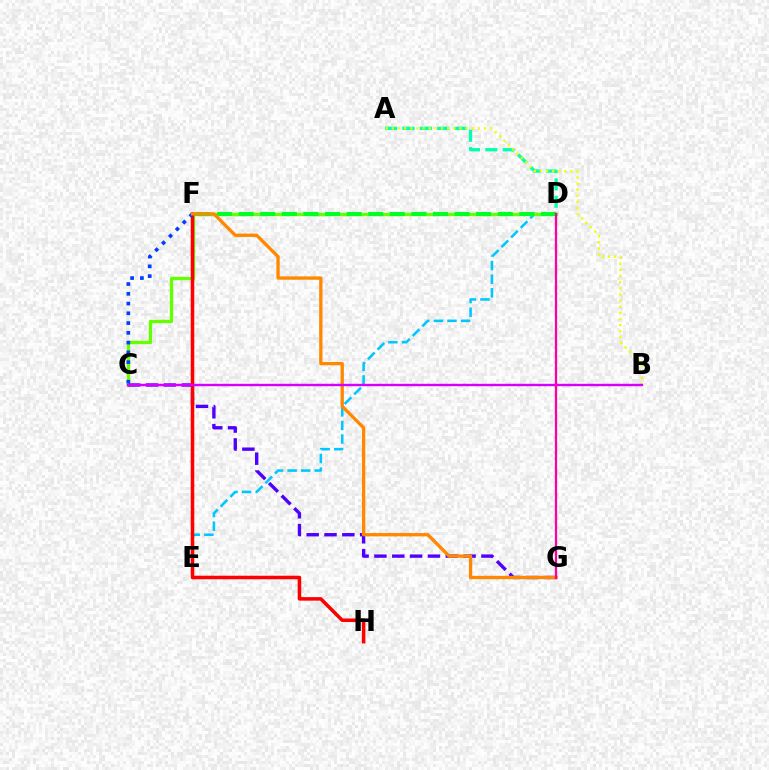{('D', 'E'): [{'color': '#00c7ff', 'line_style': 'dashed', 'thickness': 1.85}], ('C', 'D'): [{'color': '#66ff00', 'line_style': 'solid', 'thickness': 2.4}], ('C', 'G'): [{'color': '#4f00ff', 'line_style': 'dashed', 'thickness': 2.42}], ('A', 'D'): [{'color': '#00ffaf', 'line_style': 'dashed', 'thickness': 2.36}], ('F', 'H'): [{'color': '#ff0000', 'line_style': 'solid', 'thickness': 2.54}], ('A', 'B'): [{'color': '#eeff00', 'line_style': 'dotted', 'thickness': 1.67}], ('D', 'F'): [{'color': '#00ff27', 'line_style': 'dashed', 'thickness': 2.93}], ('C', 'F'): [{'color': '#003fff', 'line_style': 'dotted', 'thickness': 2.65}], ('F', 'G'): [{'color': '#ff8800', 'line_style': 'solid', 'thickness': 2.39}], ('B', 'C'): [{'color': '#d600ff', 'line_style': 'solid', 'thickness': 1.72}], ('D', 'G'): [{'color': '#ff00a0', 'line_style': 'solid', 'thickness': 1.63}]}